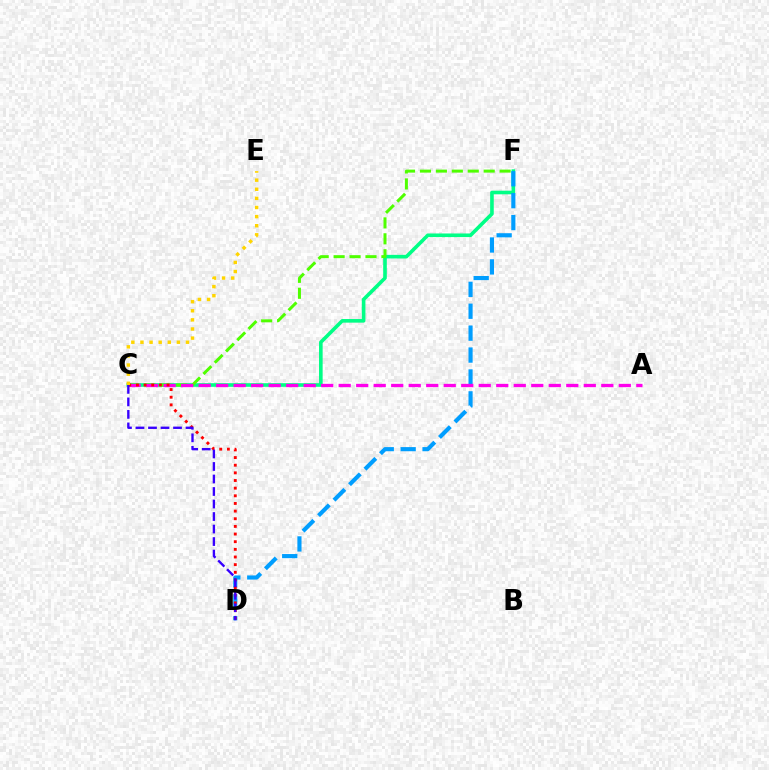{('C', 'F'): [{'color': '#00ff86', 'line_style': 'solid', 'thickness': 2.6}, {'color': '#4fff00', 'line_style': 'dashed', 'thickness': 2.16}], ('D', 'F'): [{'color': '#009eff', 'line_style': 'dashed', 'thickness': 2.98}], ('A', 'C'): [{'color': '#ff00ed', 'line_style': 'dashed', 'thickness': 2.38}], ('C', 'D'): [{'color': '#ff0000', 'line_style': 'dotted', 'thickness': 2.08}, {'color': '#3700ff', 'line_style': 'dashed', 'thickness': 1.7}], ('C', 'E'): [{'color': '#ffd500', 'line_style': 'dotted', 'thickness': 2.48}]}